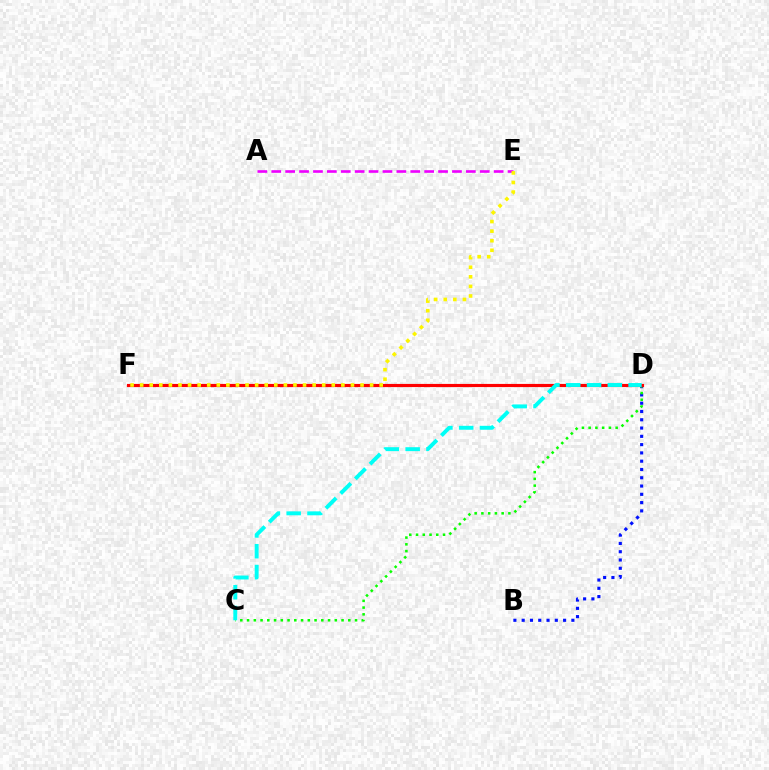{('B', 'D'): [{'color': '#0010ff', 'line_style': 'dotted', 'thickness': 2.25}], ('C', 'D'): [{'color': '#08ff00', 'line_style': 'dotted', 'thickness': 1.83}, {'color': '#00fff6', 'line_style': 'dashed', 'thickness': 2.82}], ('D', 'F'): [{'color': '#ff0000', 'line_style': 'solid', 'thickness': 2.27}], ('A', 'E'): [{'color': '#ee00ff', 'line_style': 'dashed', 'thickness': 1.89}], ('E', 'F'): [{'color': '#fcf500', 'line_style': 'dotted', 'thickness': 2.6}]}